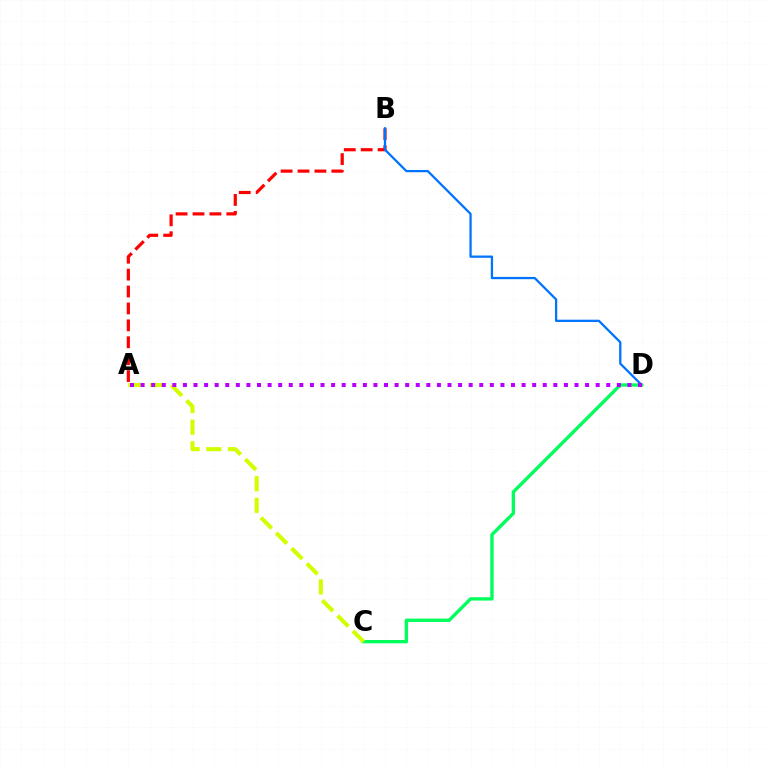{('A', 'B'): [{'color': '#ff0000', 'line_style': 'dashed', 'thickness': 2.3}], ('B', 'D'): [{'color': '#0074ff', 'line_style': 'solid', 'thickness': 1.63}], ('C', 'D'): [{'color': '#00ff5c', 'line_style': 'solid', 'thickness': 2.41}], ('A', 'C'): [{'color': '#d1ff00', 'line_style': 'dashed', 'thickness': 2.94}], ('A', 'D'): [{'color': '#b900ff', 'line_style': 'dotted', 'thickness': 2.88}]}